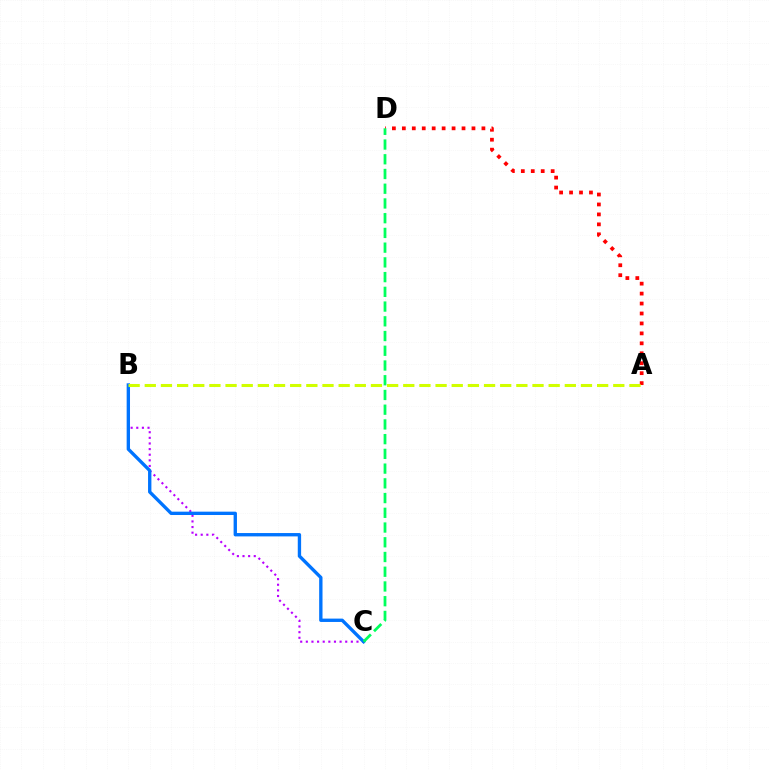{('A', 'D'): [{'color': '#ff0000', 'line_style': 'dotted', 'thickness': 2.7}], ('B', 'C'): [{'color': '#b900ff', 'line_style': 'dotted', 'thickness': 1.53}, {'color': '#0074ff', 'line_style': 'solid', 'thickness': 2.41}], ('A', 'B'): [{'color': '#d1ff00', 'line_style': 'dashed', 'thickness': 2.19}], ('C', 'D'): [{'color': '#00ff5c', 'line_style': 'dashed', 'thickness': 2.0}]}